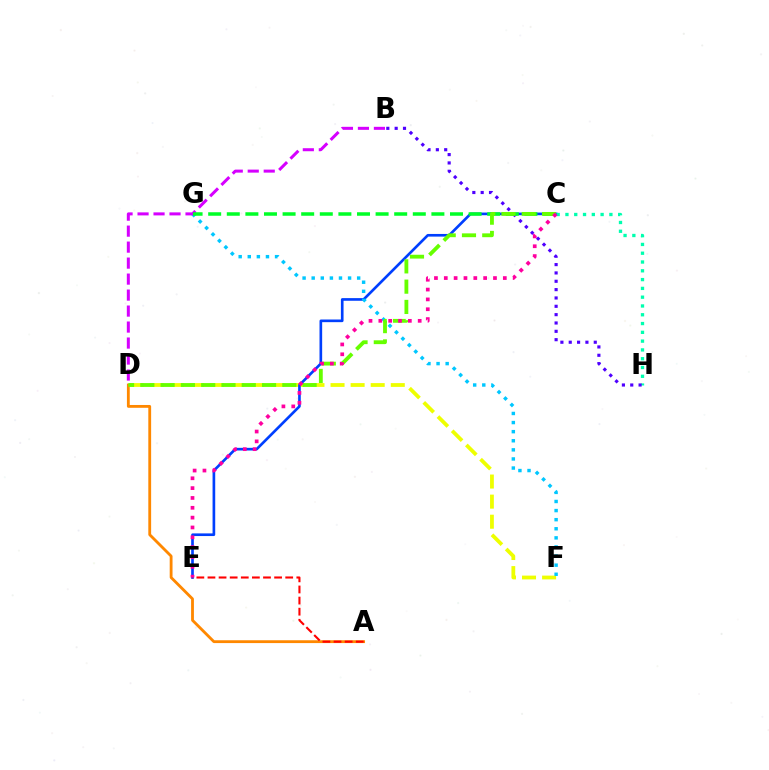{('A', 'D'): [{'color': '#ff8800', 'line_style': 'solid', 'thickness': 2.03}], ('D', 'F'): [{'color': '#eeff00', 'line_style': 'dashed', 'thickness': 2.73}], ('C', 'E'): [{'color': '#003fff', 'line_style': 'solid', 'thickness': 1.91}, {'color': '#ff00a0', 'line_style': 'dotted', 'thickness': 2.67}], ('F', 'G'): [{'color': '#00c7ff', 'line_style': 'dotted', 'thickness': 2.47}], ('C', 'H'): [{'color': '#00ffaf', 'line_style': 'dotted', 'thickness': 2.39}], ('B', 'H'): [{'color': '#4f00ff', 'line_style': 'dotted', 'thickness': 2.27}], ('B', 'D'): [{'color': '#d600ff', 'line_style': 'dashed', 'thickness': 2.17}], ('C', 'G'): [{'color': '#00ff27', 'line_style': 'dashed', 'thickness': 2.53}], ('C', 'D'): [{'color': '#66ff00', 'line_style': 'dashed', 'thickness': 2.76}], ('A', 'E'): [{'color': '#ff0000', 'line_style': 'dashed', 'thickness': 1.51}]}